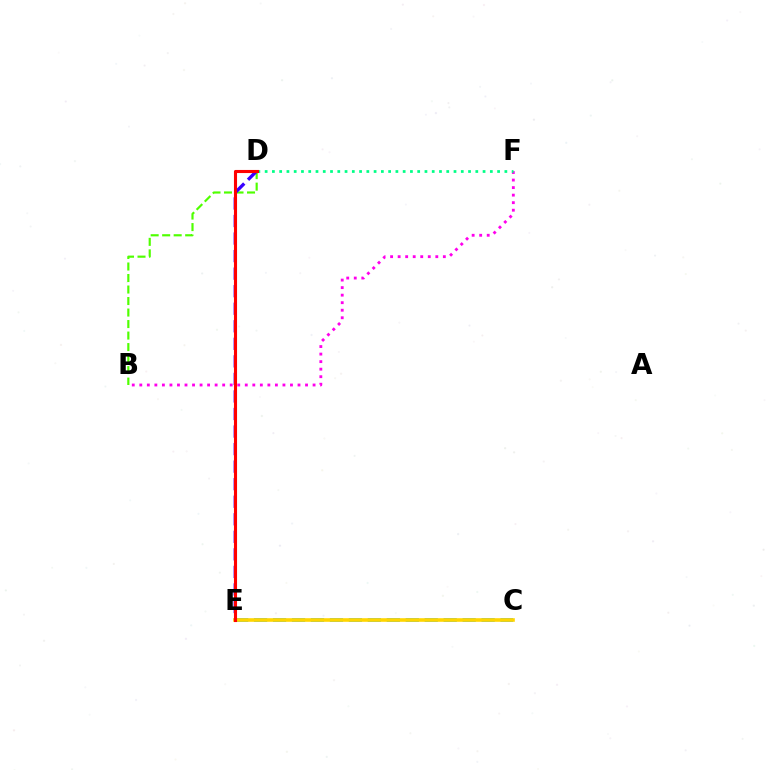{('B', 'D'): [{'color': '#4fff00', 'line_style': 'dashed', 'thickness': 1.56}], ('B', 'F'): [{'color': '#ff00ed', 'line_style': 'dotted', 'thickness': 2.05}], ('C', 'E'): [{'color': '#009eff', 'line_style': 'dashed', 'thickness': 2.58}, {'color': '#ffd500', 'line_style': 'solid', 'thickness': 2.59}], ('D', 'E'): [{'color': '#3700ff', 'line_style': 'dashed', 'thickness': 2.38}, {'color': '#ff0000', 'line_style': 'solid', 'thickness': 2.23}], ('D', 'F'): [{'color': '#00ff86', 'line_style': 'dotted', 'thickness': 1.97}]}